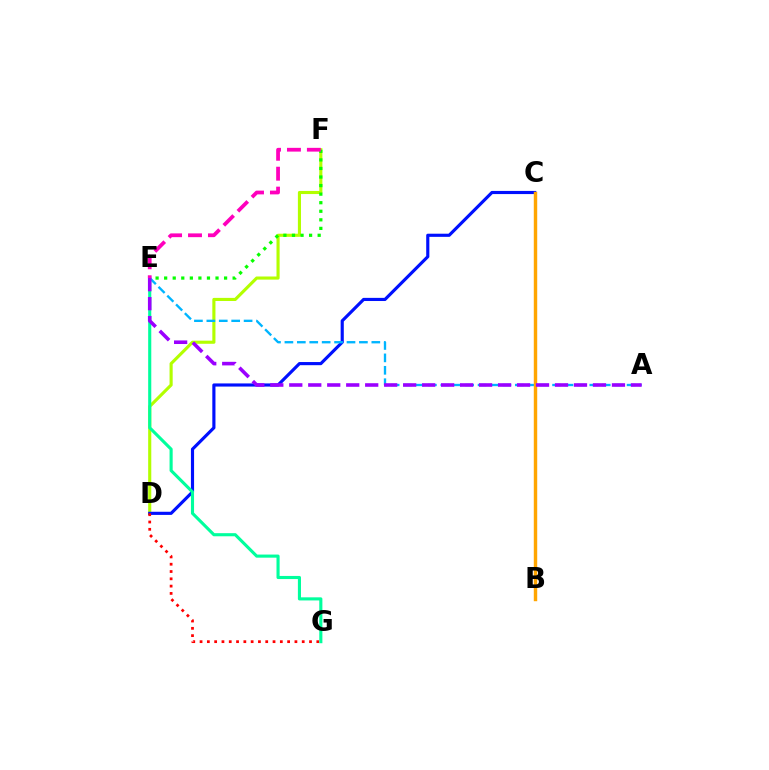{('D', 'F'): [{'color': '#b3ff00', 'line_style': 'solid', 'thickness': 2.24}], ('C', 'D'): [{'color': '#0010ff', 'line_style': 'solid', 'thickness': 2.26}], ('D', 'G'): [{'color': '#ff0000', 'line_style': 'dotted', 'thickness': 1.98}], ('E', 'G'): [{'color': '#00ff9d', 'line_style': 'solid', 'thickness': 2.24}], ('A', 'E'): [{'color': '#00b5ff', 'line_style': 'dashed', 'thickness': 1.69}, {'color': '#9b00ff', 'line_style': 'dashed', 'thickness': 2.58}], ('E', 'F'): [{'color': '#08ff00', 'line_style': 'dotted', 'thickness': 2.33}, {'color': '#ff00bd', 'line_style': 'dashed', 'thickness': 2.71}], ('B', 'C'): [{'color': '#ffa500', 'line_style': 'solid', 'thickness': 2.46}]}